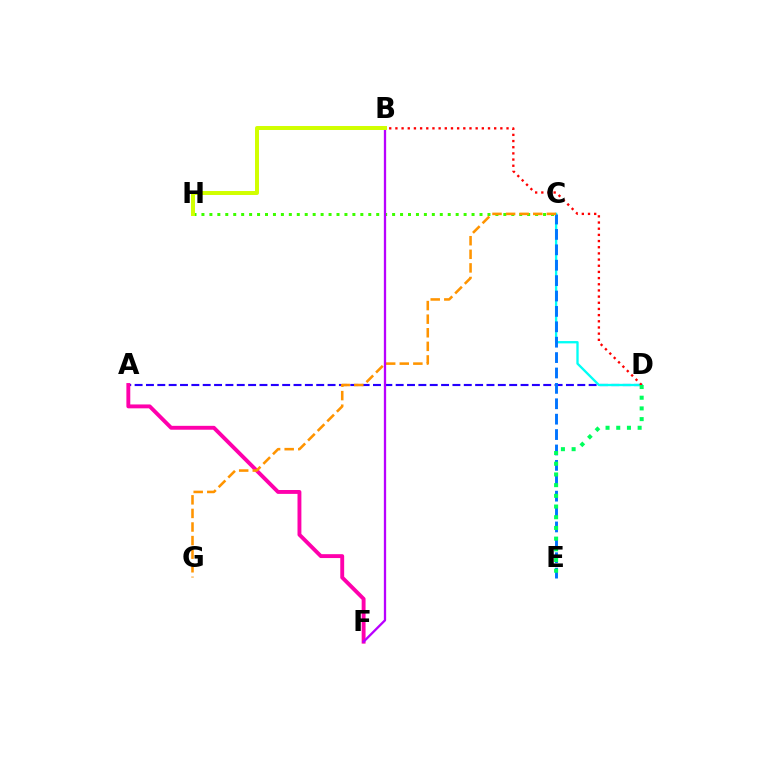{('A', 'D'): [{'color': '#2500ff', 'line_style': 'dashed', 'thickness': 1.54}], ('C', 'D'): [{'color': '#00fff6', 'line_style': 'solid', 'thickness': 1.67}], ('C', 'E'): [{'color': '#0074ff', 'line_style': 'dashed', 'thickness': 2.09}], ('B', 'D'): [{'color': '#ff0000', 'line_style': 'dotted', 'thickness': 1.68}], ('C', 'H'): [{'color': '#3dff00', 'line_style': 'dotted', 'thickness': 2.16}], ('A', 'F'): [{'color': '#ff00ac', 'line_style': 'solid', 'thickness': 2.8}], ('C', 'G'): [{'color': '#ff9400', 'line_style': 'dashed', 'thickness': 1.85}], ('D', 'E'): [{'color': '#00ff5c', 'line_style': 'dotted', 'thickness': 2.91}], ('B', 'F'): [{'color': '#b900ff', 'line_style': 'solid', 'thickness': 1.65}], ('B', 'H'): [{'color': '#d1ff00', 'line_style': 'solid', 'thickness': 2.86}]}